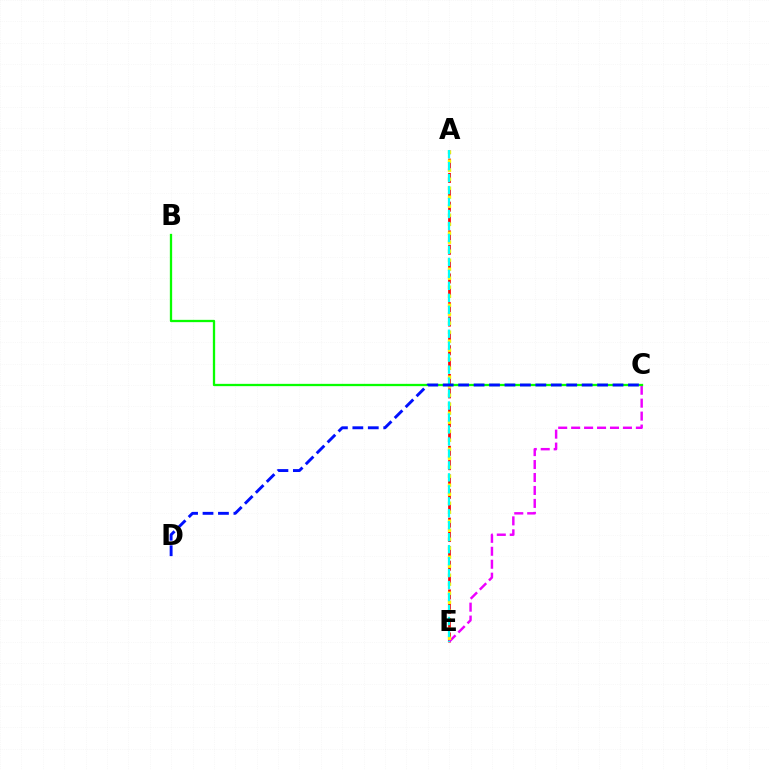{('A', 'E'): [{'color': '#ff0000', 'line_style': 'dashed', 'thickness': 1.95}, {'color': '#fcf500', 'line_style': 'dotted', 'thickness': 2.45}, {'color': '#00fff6', 'line_style': 'dashed', 'thickness': 1.63}], ('C', 'E'): [{'color': '#ee00ff', 'line_style': 'dashed', 'thickness': 1.76}], ('B', 'C'): [{'color': '#08ff00', 'line_style': 'solid', 'thickness': 1.65}], ('C', 'D'): [{'color': '#0010ff', 'line_style': 'dashed', 'thickness': 2.1}]}